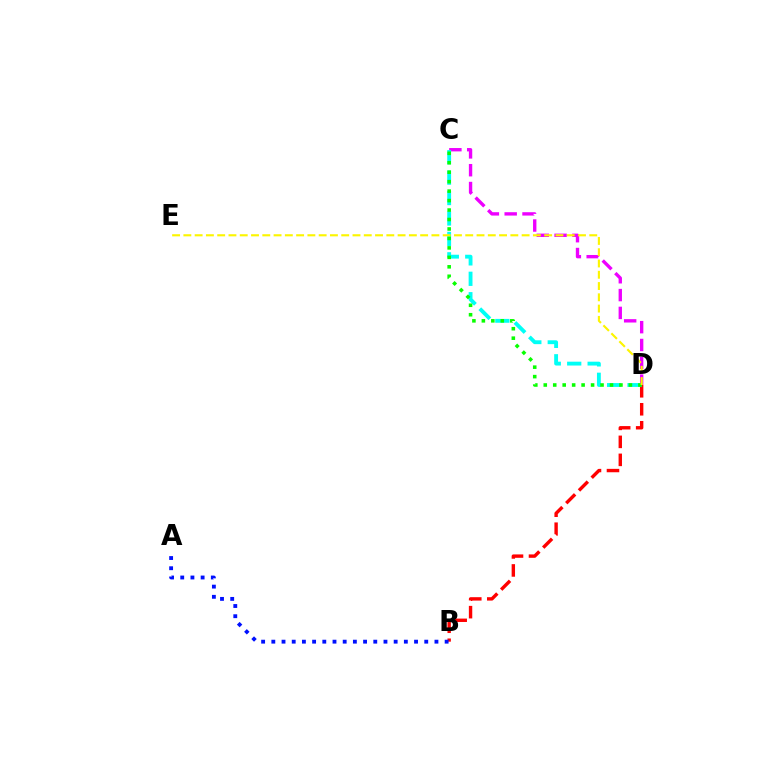{('C', 'D'): [{'color': '#ee00ff', 'line_style': 'dashed', 'thickness': 2.42}, {'color': '#00fff6', 'line_style': 'dashed', 'thickness': 2.77}, {'color': '#08ff00', 'line_style': 'dotted', 'thickness': 2.57}], ('B', 'D'): [{'color': '#ff0000', 'line_style': 'dashed', 'thickness': 2.44}], ('A', 'B'): [{'color': '#0010ff', 'line_style': 'dotted', 'thickness': 2.77}], ('D', 'E'): [{'color': '#fcf500', 'line_style': 'dashed', 'thickness': 1.53}]}